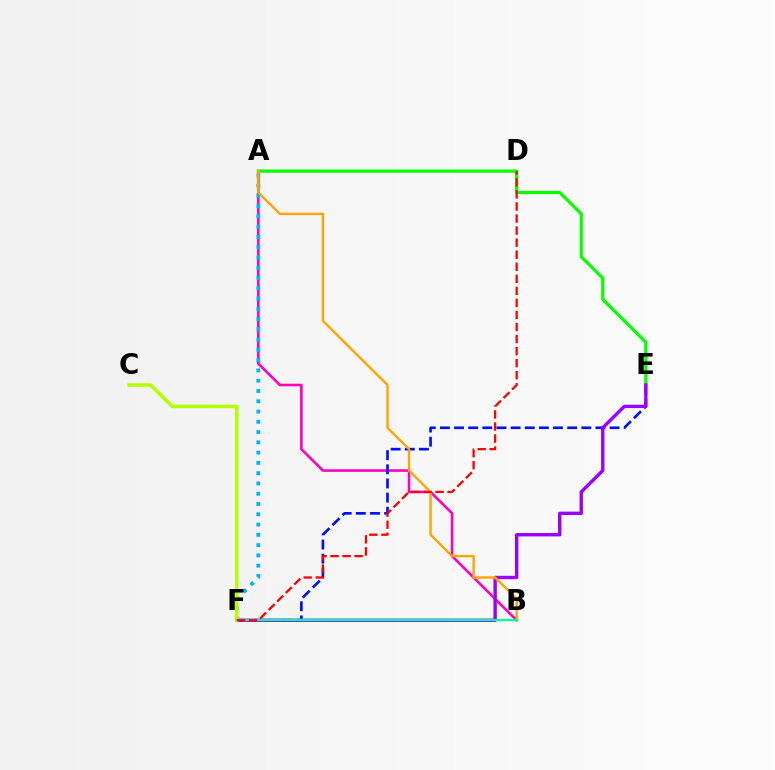{('A', 'B'): [{'color': '#ff00bd', 'line_style': 'solid', 'thickness': 1.86}, {'color': '#ffa500', 'line_style': 'solid', 'thickness': 1.73}], ('E', 'F'): [{'color': '#0010ff', 'line_style': 'dashed', 'thickness': 1.92}, {'color': '#9b00ff', 'line_style': 'solid', 'thickness': 2.44}], ('A', 'F'): [{'color': '#00b5ff', 'line_style': 'dotted', 'thickness': 2.79}], ('A', 'E'): [{'color': '#08ff00', 'line_style': 'solid', 'thickness': 2.32}], ('C', 'F'): [{'color': '#b3ff00', 'line_style': 'solid', 'thickness': 2.53}], ('B', 'F'): [{'color': '#00ff9d', 'line_style': 'solid', 'thickness': 1.67}], ('D', 'F'): [{'color': '#ff0000', 'line_style': 'dashed', 'thickness': 1.64}]}